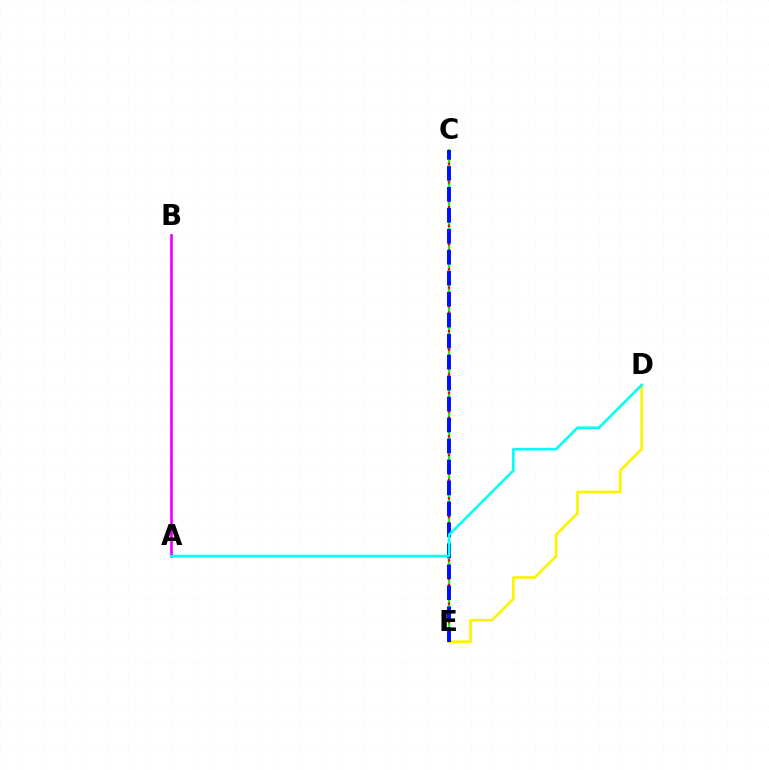{('C', 'E'): [{'color': '#08ff00', 'line_style': 'solid', 'thickness': 1.53}, {'color': '#ff0000', 'line_style': 'dotted', 'thickness': 1.68}, {'color': '#0010ff', 'line_style': 'dashed', 'thickness': 2.85}], ('A', 'B'): [{'color': '#ee00ff', 'line_style': 'solid', 'thickness': 1.93}], ('D', 'E'): [{'color': '#fcf500', 'line_style': 'solid', 'thickness': 1.94}], ('A', 'D'): [{'color': '#00fff6', 'line_style': 'solid', 'thickness': 1.88}]}